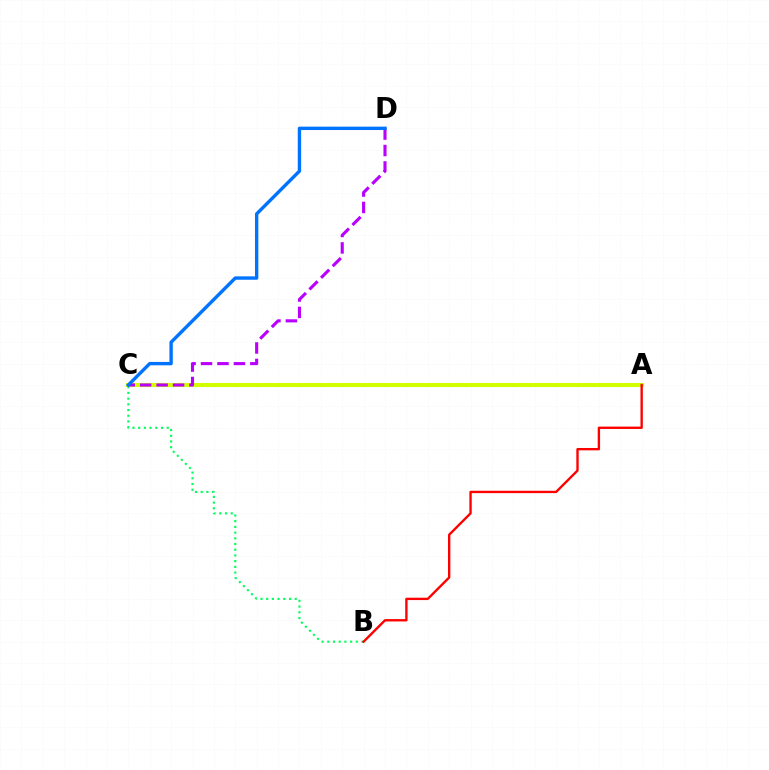{('B', 'C'): [{'color': '#00ff5c', 'line_style': 'dotted', 'thickness': 1.55}], ('A', 'C'): [{'color': '#d1ff00', 'line_style': 'solid', 'thickness': 2.96}], ('C', 'D'): [{'color': '#b900ff', 'line_style': 'dashed', 'thickness': 2.23}, {'color': '#0074ff', 'line_style': 'solid', 'thickness': 2.43}], ('A', 'B'): [{'color': '#ff0000', 'line_style': 'solid', 'thickness': 1.7}]}